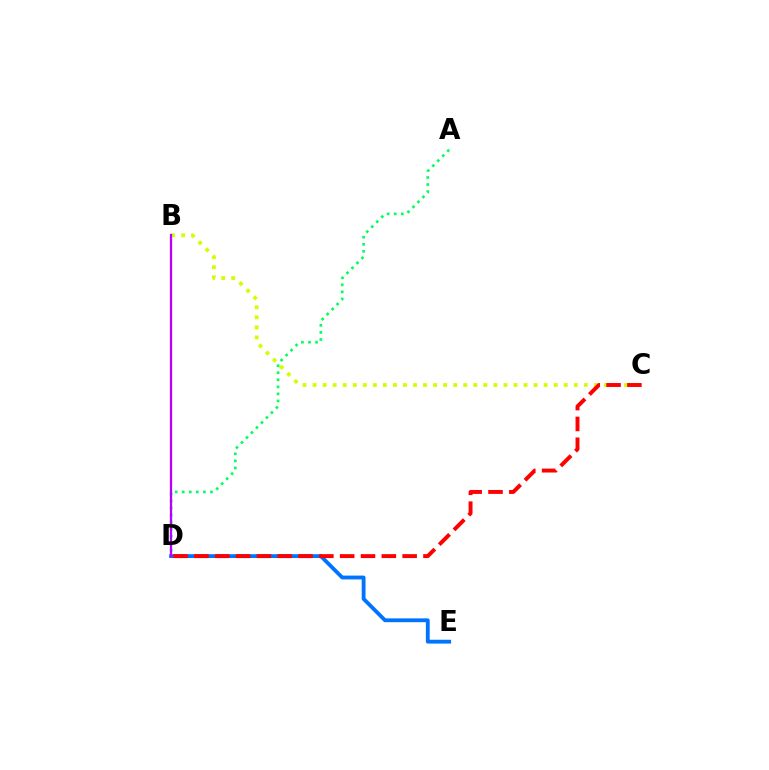{('B', 'C'): [{'color': '#d1ff00', 'line_style': 'dotted', 'thickness': 2.73}], ('A', 'D'): [{'color': '#00ff5c', 'line_style': 'dotted', 'thickness': 1.92}], ('D', 'E'): [{'color': '#0074ff', 'line_style': 'solid', 'thickness': 2.76}], ('B', 'D'): [{'color': '#b900ff', 'line_style': 'solid', 'thickness': 1.64}], ('C', 'D'): [{'color': '#ff0000', 'line_style': 'dashed', 'thickness': 2.83}]}